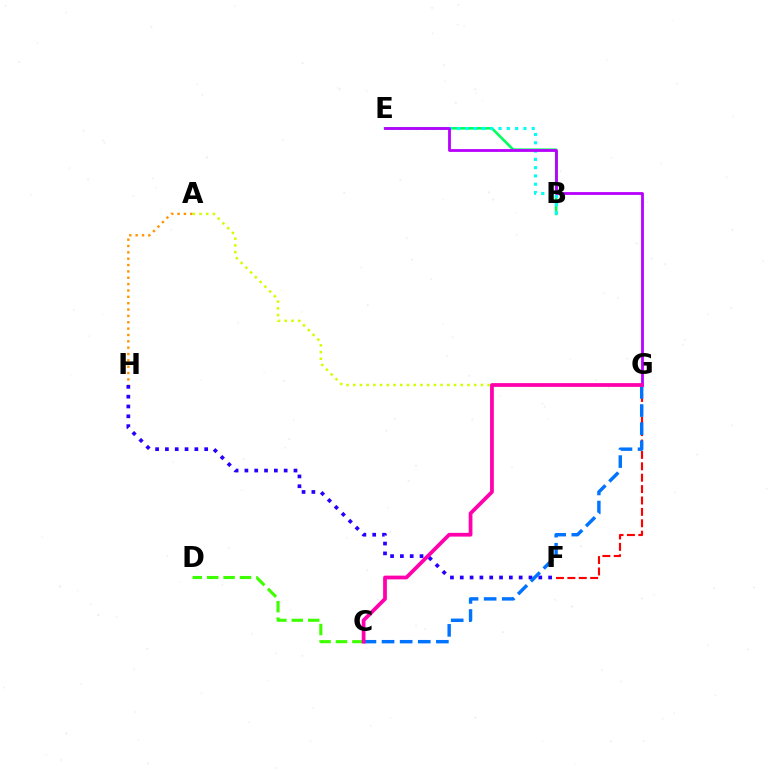{('C', 'D'): [{'color': '#3dff00', 'line_style': 'dashed', 'thickness': 2.23}], ('B', 'E'): [{'color': '#00ff5c', 'line_style': 'solid', 'thickness': 1.87}, {'color': '#00fff6', 'line_style': 'dotted', 'thickness': 2.25}], ('A', 'H'): [{'color': '#ff9400', 'line_style': 'dotted', 'thickness': 1.73}], ('F', 'H'): [{'color': '#2500ff', 'line_style': 'dotted', 'thickness': 2.67}], ('A', 'G'): [{'color': '#d1ff00', 'line_style': 'dotted', 'thickness': 1.83}], ('F', 'G'): [{'color': '#ff0000', 'line_style': 'dashed', 'thickness': 1.55}], ('C', 'G'): [{'color': '#0074ff', 'line_style': 'dashed', 'thickness': 2.46}, {'color': '#ff00ac', 'line_style': 'solid', 'thickness': 2.7}], ('E', 'G'): [{'color': '#b900ff', 'line_style': 'solid', 'thickness': 2.02}]}